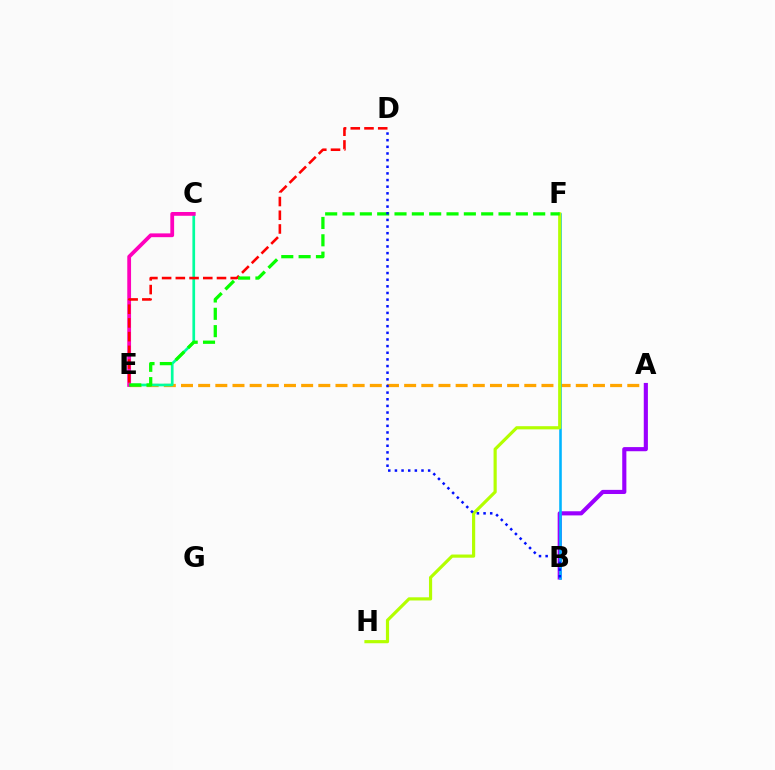{('A', 'E'): [{'color': '#ffa500', 'line_style': 'dashed', 'thickness': 2.33}], ('C', 'E'): [{'color': '#00ff9d', 'line_style': 'solid', 'thickness': 1.94}, {'color': '#ff00bd', 'line_style': 'solid', 'thickness': 2.72}], ('A', 'B'): [{'color': '#9b00ff', 'line_style': 'solid', 'thickness': 2.98}], ('B', 'F'): [{'color': '#00b5ff', 'line_style': 'solid', 'thickness': 1.87}], ('D', 'E'): [{'color': '#ff0000', 'line_style': 'dashed', 'thickness': 1.86}], ('F', 'H'): [{'color': '#b3ff00', 'line_style': 'solid', 'thickness': 2.28}], ('E', 'F'): [{'color': '#08ff00', 'line_style': 'dashed', 'thickness': 2.35}], ('B', 'D'): [{'color': '#0010ff', 'line_style': 'dotted', 'thickness': 1.8}]}